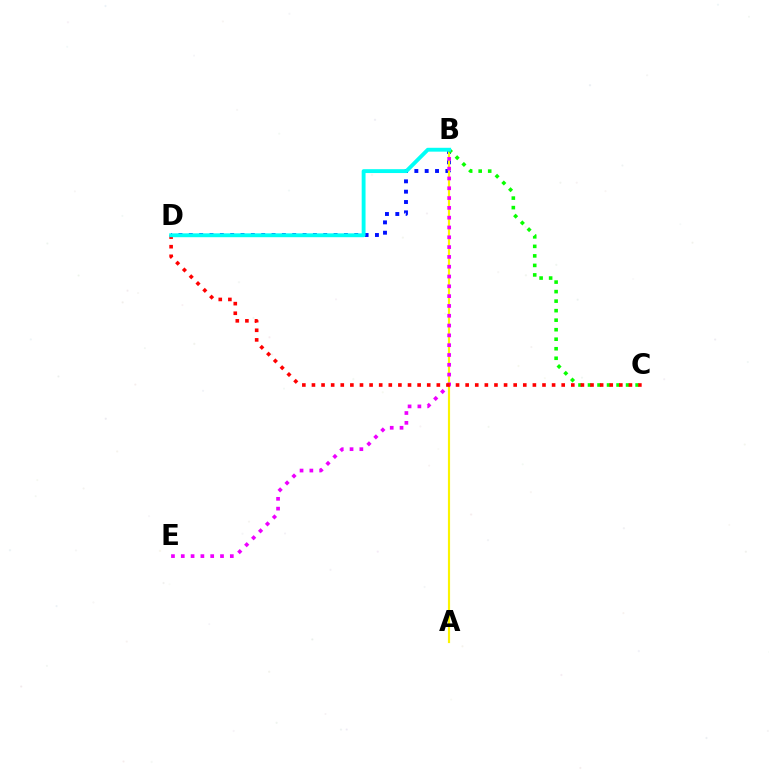{('B', 'D'): [{'color': '#0010ff', 'line_style': 'dotted', 'thickness': 2.81}, {'color': '#00fff6', 'line_style': 'solid', 'thickness': 2.78}], ('A', 'B'): [{'color': '#fcf500', 'line_style': 'solid', 'thickness': 1.56}], ('B', 'C'): [{'color': '#08ff00', 'line_style': 'dotted', 'thickness': 2.59}], ('B', 'E'): [{'color': '#ee00ff', 'line_style': 'dotted', 'thickness': 2.66}], ('C', 'D'): [{'color': '#ff0000', 'line_style': 'dotted', 'thickness': 2.61}]}